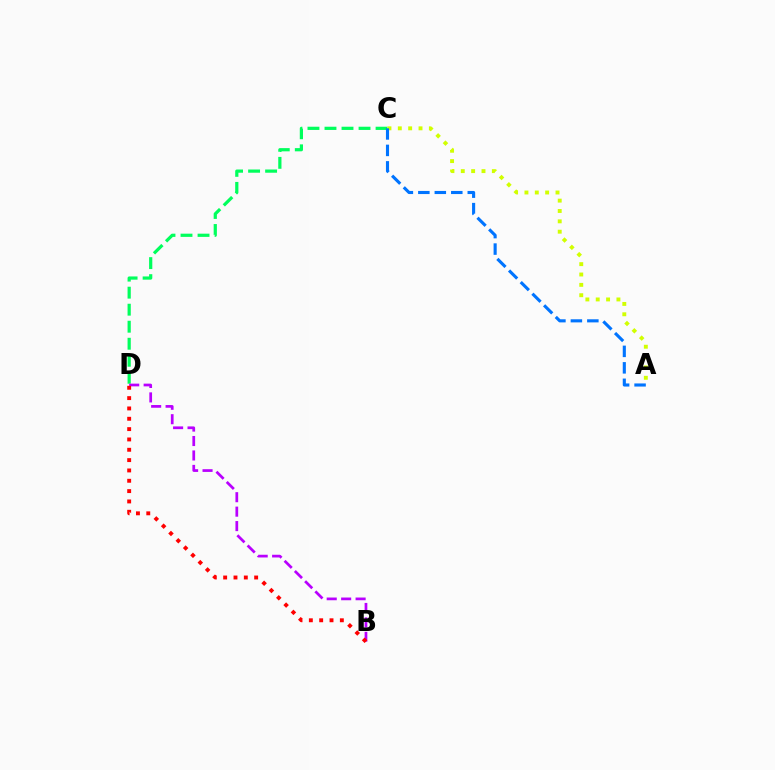{('C', 'D'): [{'color': '#00ff5c', 'line_style': 'dashed', 'thickness': 2.31}], ('B', 'D'): [{'color': '#b900ff', 'line_style': 'dashed', 'thickness': 1.96}, {'color': '#ff0000', 'line_style': 'dotted', 'thickness': 2.81}], ('A', 'C'): [{'color': '#d1ff00', 'line_style': 'dotted', 'thickness': 2.81}, {'color': '#0074ff', 'line_style': 'dashed', 'thickness': 2.24}]}